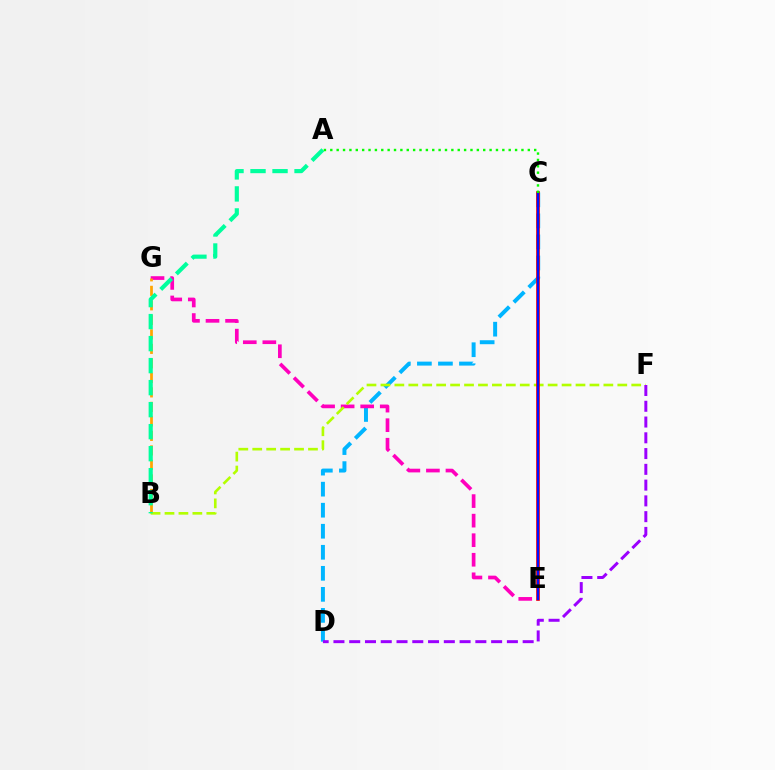{('C', 'D'): [{'color': '#00b5ff', 'line_style': 'dashed', 'thickness': 2.86}], ('E', 'G'): [{'color': '#ff00bd', 'line_style': 'dashed', 'thickness': 2.66}], ('B', 'G'): [{'color': '#ffa500', 'line_style': 'dashed', 'thickness': 1.97}], ('B', 'F'): [{'color': '#b3ff00', 'line_style': 'dashed', 'thickness': 1.89}], ('D', 'F'): [{'color': '#9b00ff', 'line_style': 'dashed', 'thickness': 2.14}], ('C', 'E'): [{'color': '#ff0000', 'line_style': 'solid', 'thickness': 2.65}, {'color': '#0010ff', 'line_style': 'solid', 'thickness': 1.62}], ('A', 'B'): [{'color': '#00ff9d', 'line_style': 'dashed', 'thickness': 2.99}], ('A', 'C'): [{'color': '#08ff00', 'line_style': 'dotted', 'thickness': 1.73}]}